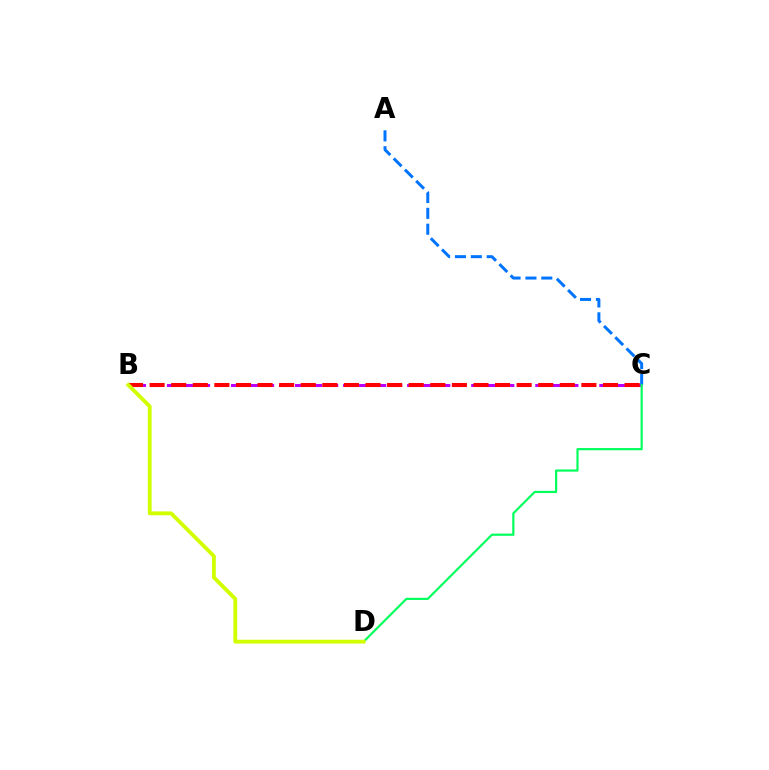{('B', 'C'): [{'color': '#b900ff', 'line_style': 'dashed', 'thickness': 2.18}, {'color': '#ff0000', 'line_style': 'dashed', 'thickness': 2.93}], ('A', 'C'): [{'color': '#0074ff', 'line_style': 'dashed', 'thickness': 2.16}], ('C', 'D'): [{'color': '#00ff5c', 'line_style': 'solid', 'thickness': 1.57}], ('B', 'D'): [{'color': '#d1ff00', 'line_style': 'solid', 'thickness': 2.75}]}